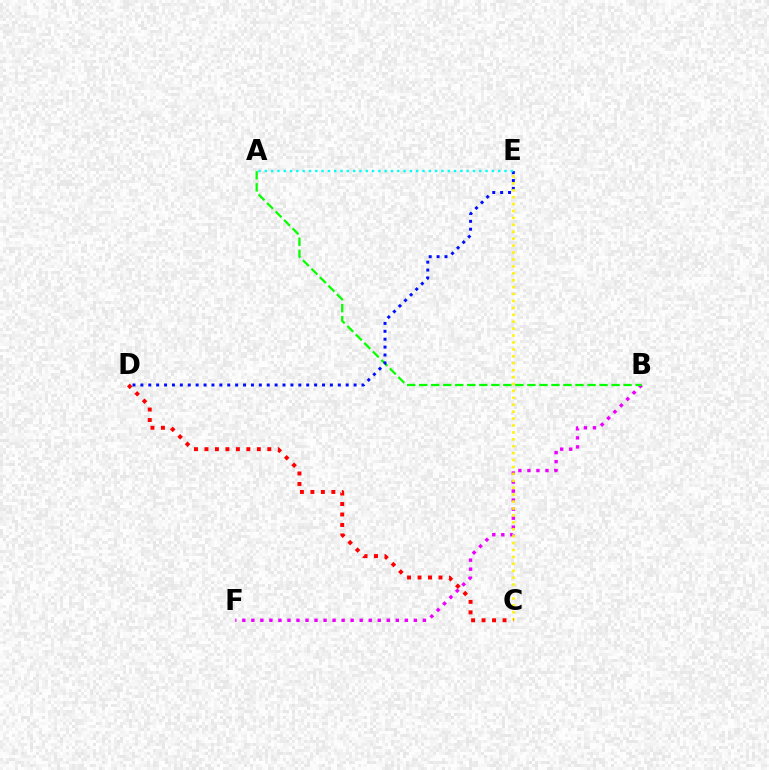{('B', 'F'): [{'color': '#ee00ff', 'line_style': 'dotted', 'thickness': 2.45}], ('A', 'B'): [{'color': '#08ff00', 'line_style': 'dashed', 'thickness': 1.63}], ('D', 'E'): [{'color': '#0010ff', 'line_style': 'dotted', 'thickness': 2.15}], ('C', 'E'): [{'color': '#fcf500', 'line_style': 'dotted', 'thickness': 1.88}], ('A', 'E'): [{'color': '#00fff6', 'line_style': 'dotted', 'thickness': 1.71}], ('C', 'D'): [{'color': '#ff0000', 'line_style': 'dotted', 'thickness': 2.85}]}